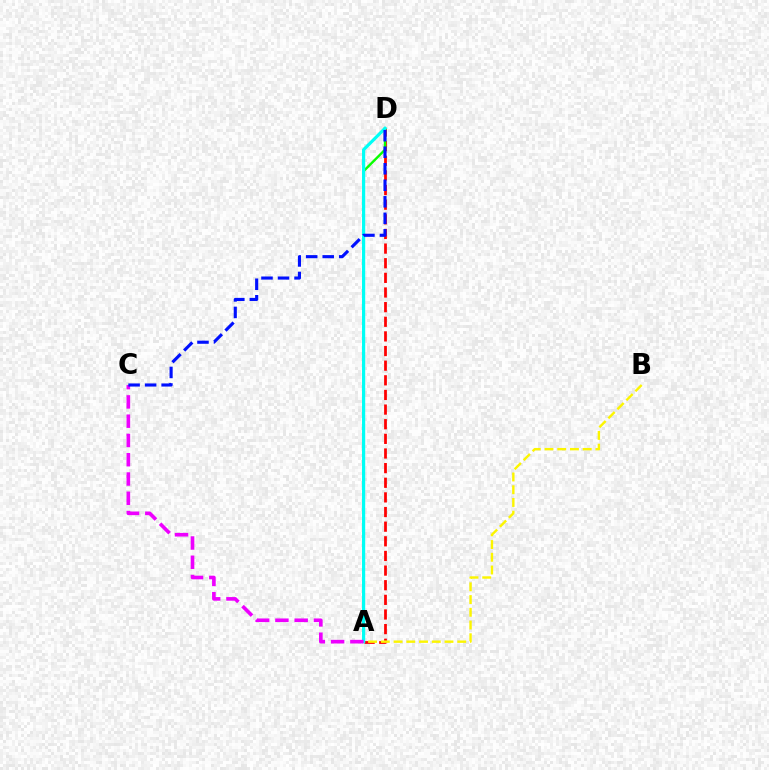{('A', 'D'): [{'color': '#ff0000', 'line_style': 'dashed', 'thickness': 1.99}, {'color': '#08ff00', 'line_style': 'solid', 'thickness': 1.72}, {'color': '#00fff6', 'line_style': 'solid', 'thickness': 2.29}], ('A', 'B'): [{'color': '#fcf500', 'line_style': 'dashed', 'thickness': 1.73}], ('A', 'C'): [{'color': '#ee00ff', 'line_style': 'dashed', 'thickness': 2.62}], ('C', 'D'): [{'color': '#0010ff', 'line_style': 'dashed', 'thickness': 2.24}]}